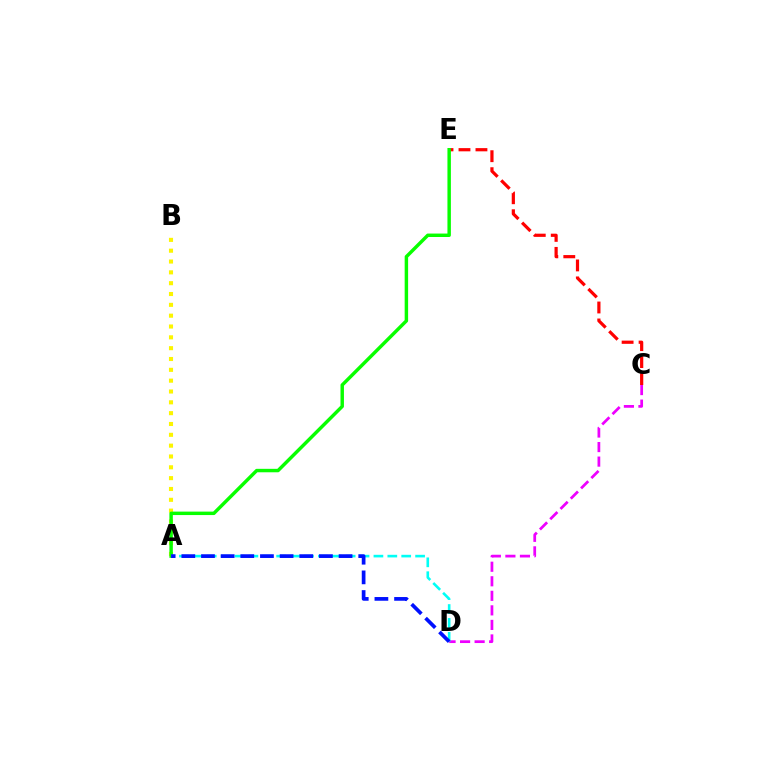{('C', 'D'): [{'color': '#ee00ff', 'line_style': 'dashed', 'thickness': 1.98}], ('A', 'B'): [{'color': '#fcf500', 'line_style': 'dotted', 'thickness': 2.94}], ('C', 'E'): [{'color': '#ff0000', 'line_style': 'dashed', 'thickness': 2.31}], ('A', 'E'): [{'color': '#08ff00', 'line_style': 'solid', 'thickness': 2.48}], ('A', 'D'): [{'color': '#00fff6', 'line_style': 'dashed', 'thickness': 1.89}, {'color': '#0010ff', 'line_style': 'dashed', 'thickness': 2.67}]}